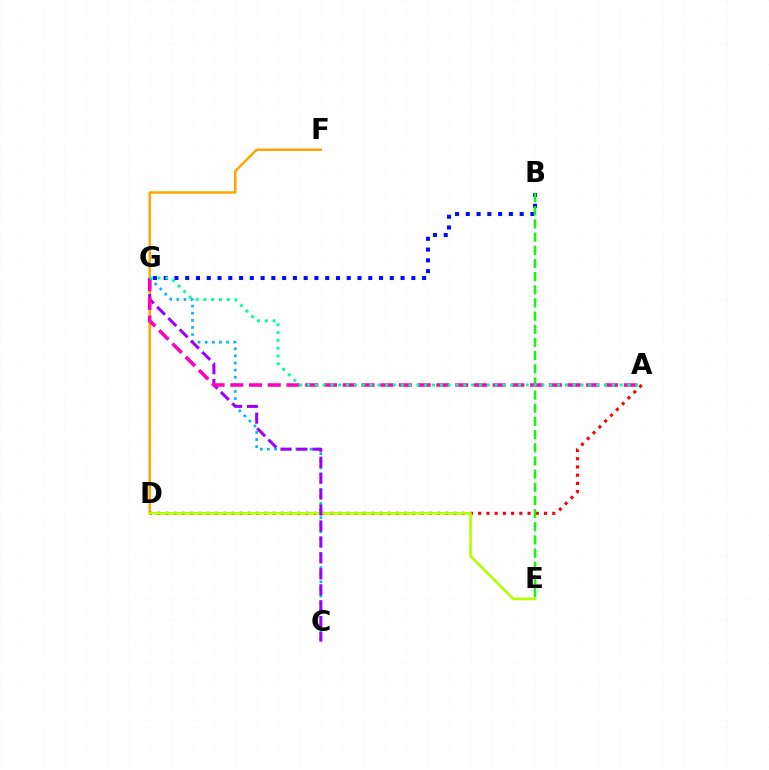{('D', 'F'): [{'color': '#ffa500', 'line_style': 'solid', 'thickness': 1.79}], ('B', 'G'): [{'color': '#0010ff', 'line_style': 'dotted', 'thickness': 2.93}], ('A', 'D'): [{'color': '#ff0000', 'line_style': 'dotted', 'thickness': 2.24}], ('D', 'E'): [{'color': '#b3ff00', 'line_style': 'solid', 'thickness': 1.87}], ('B', 'E'): [{'color': '#08ff00', 'line_style': 'dashed', 'thickness': 1.79}], ('C', 'G'): [{'color': '#00b5ff', 'line_style': 'dotted', 'thickness': 1.93}, {'color': '#9b00ff', 'line_style': 'dashed', 'thickness': 2.17}], ('A', 'G'): [{'color': '#ff00bd', 'line_style': 'dashed', 'thickness': 2.55}, {'color': '#00ff9d', 'line_style': 'dotted', 'thickness': 2.12}]}